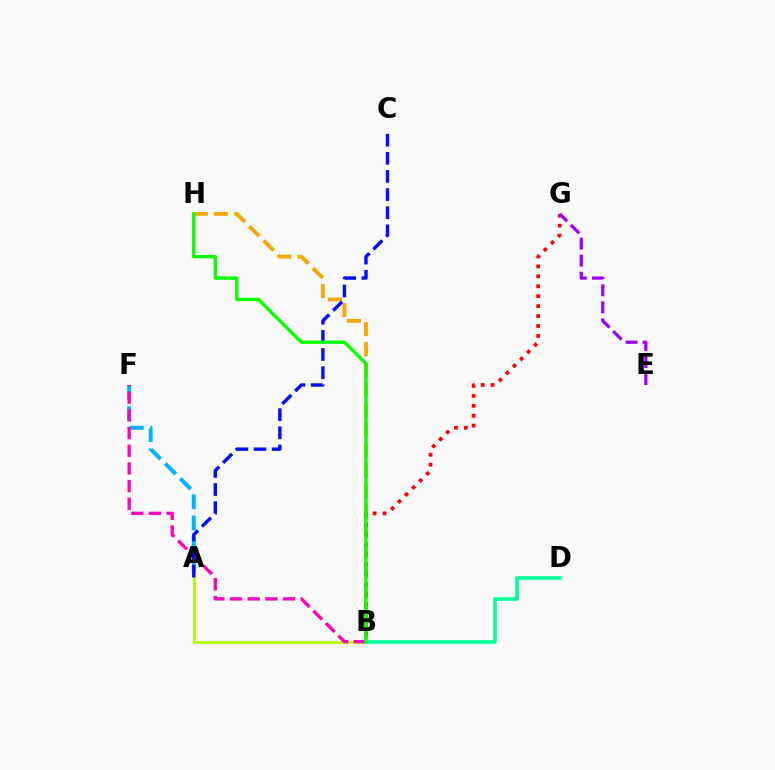{('B', 'H'): [{'color': '#ffa500', 'line_style': 'dashed', 'thickness': 2.75}, {'color': '#08ff00', 'line_style': 'solid', 'thickness': 2.43}], ('A', 'F'): [{'color': '#00b5ff', 'line_style': 'dashed', 'thickness': 2.89}], ('B', 'G'): [{'color': '#ff0000', 'line_style': 'dotted', 'thickness': 2.7}], ('A', 'B'): [{'color': '#b3ff00', 'line_style': 'solid', 'thickness': 2.06}], ('B', 'D'): [{'color': '#00ff9d', 'line_style': 'solid', 'thickness': 2.57}], ('B', 'F'): [{'color': '#ff00bd', 'line_style': 'dashed', 'thickness': 2.4}], ('A', 'C'): [{'color': '#0010ff', 'line_style': 'dashed', 'thickness': 2.46}], ('E', 'G'): [{'color': '#9b00ff', 'line_style': 'dashed', 'thickness': 2.32}]}